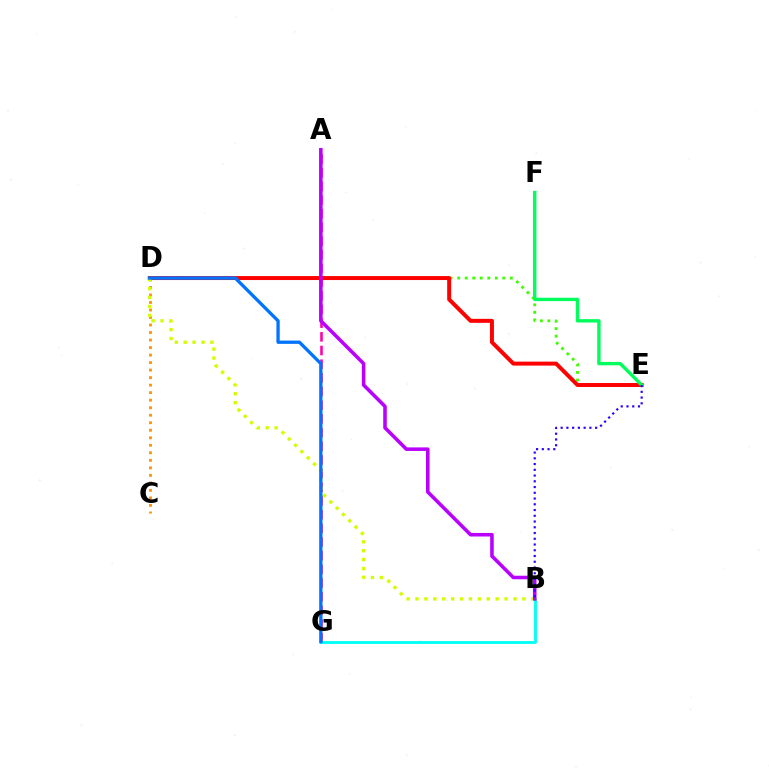{('D', 'E'): [{'color': '#3dff00', 'line_style': 'dotted', 'thickness': 2.05}, {'color': '#ff0000', 'line_style': 'solid', 'thickness': 2.86}], ('A', 'G'): [{'color': '#ff00ac', 'line_style': 'dashed', 'thickness': 1.86}], ('C', 'D'): [{'color': '#ff9400', 'line_style': 'dotted', 'thickness': 2.04}], ('B', 'D'): [{'color': '#d1ff00', 'line_style': 'dotted', 'thickness': 2.42}], ('E', 'F'): [{'color': '#00ff5c', 'line_style': 'solid', 'thickness': 2.43}], ('B', 'G'): [{'color': '#00fff6', 'line_style': 'solid', 'thickness': 2.05}], ('A', 'B'): [{'color': '#b900ff', 'line_style': 'solid', 'thickness': 2.56}], ('D', 'G'): [{'color': '#0074ff', 'line_style': 'solid', 'thickness': 2.38}], ('B', 'E'): [{'color': '#2500ff', 'line_style': 'dotted', 'thickness': 1.56}]}